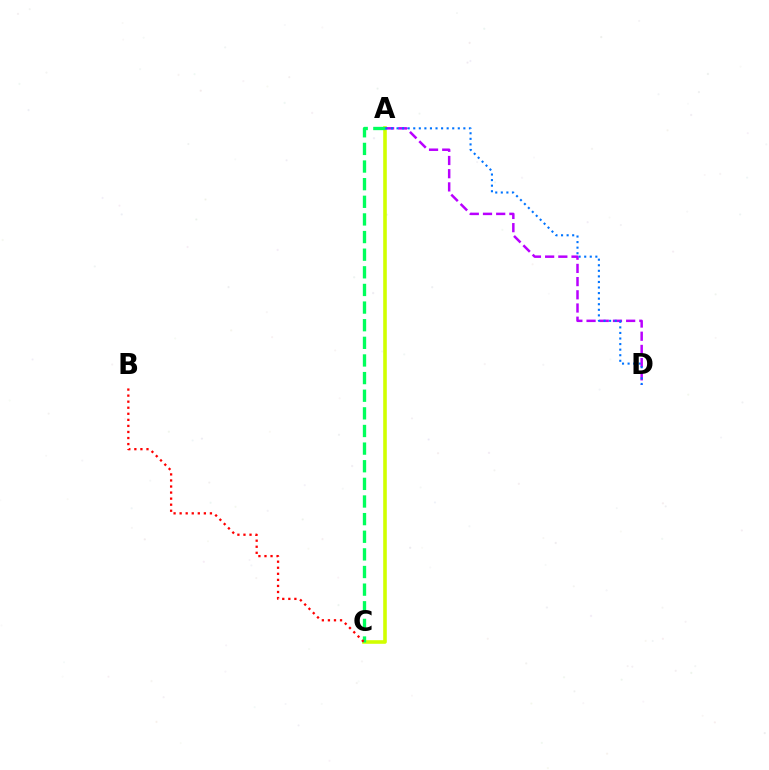{('A', 'C'): [{'color': '#d1ff00', 'line_style': 'solid', 'thickness': 2.59}, {'color': '#00ff5c', 'line_style': 'dashed', 'thickness': 2.39}], ('A', 'D'): [{'color': '#b900ff', 'line_style': 'dashed', 'thickness': 1.79}, {'color': '#0074ff', 'line_style': 'dotted', 'thickness': 1.51}], ('B', 'C'): [{'color': '#ff0000', 'line_style': 'dotted', 'thickness': 1.65}]}